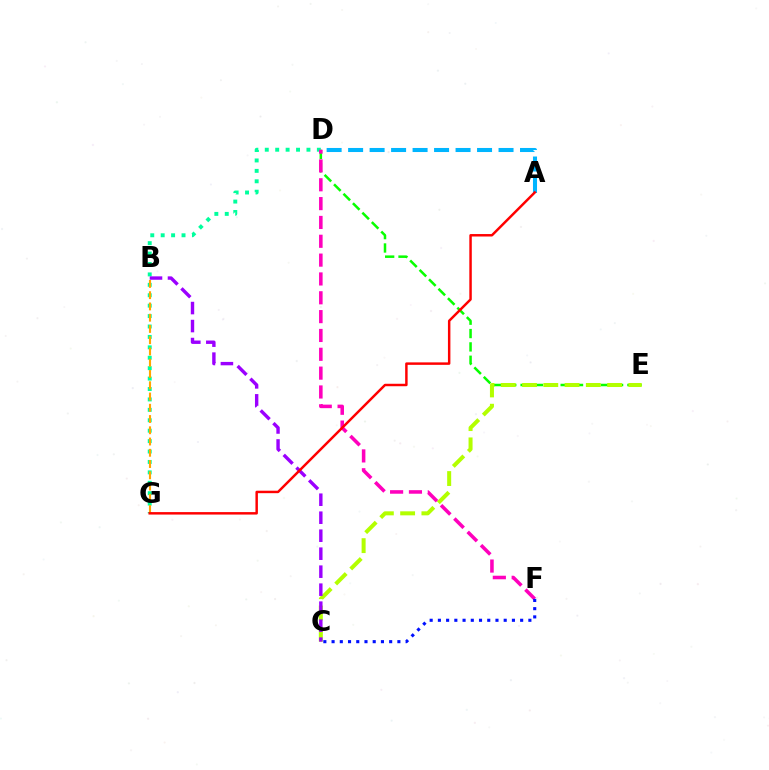{('D', 'E'): [{'color': '#08ff00', 'line_style': 'dashed', 'thickness': 1.81}], ('C', 'E'): [{'color': '#b3ff00', 'line_style': 'dashed', 'thickness': 2.89}], ('D', 'G'): [{'color': '#00ff9d', 'line_style': 'dotted', 'thickness': 2.83}], ('D', 'F'): [{'color': '#ff00bd', 'line_style': 'dashed', 'thickness': 2.56}], ('B', 'G'): [{'color': '#ffa500', 'line_style': 'dashed', 'thickness': 1.53}], ('B', 'C'): [{'color': '#9b00ff', 'line_style': 'dashed', 'thickness': 2.44}], ('A', 'D'): [{'color': '#00b5ff', 'line_style': 'dashed', 'thickness': 2.92}], ('C', 'F'): [{'color': '#0010ff', 'line_style': 'dotted', 'thickness': 2.24}], ('A', 'G'): [{'color': '#ff0000', 'line_style': 'solid', 'thickness': 1.77}]}